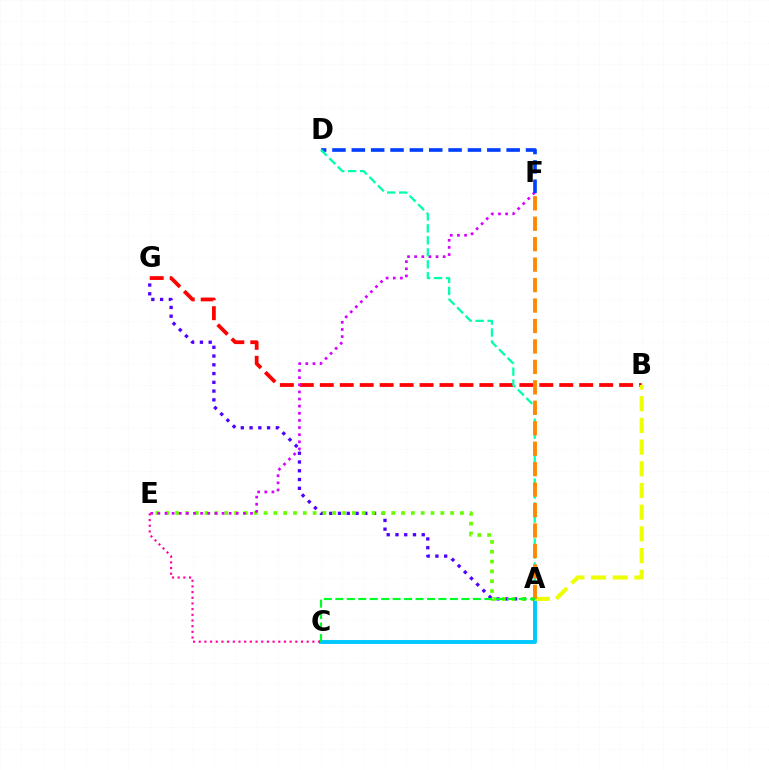{('B', 'G'): [{'color': '#ff0000', 'line_style': 'dashed', 'thickness': 2.71}], ('A', 'G'): [{'color': '#4f00ff', 'line_style': 'dotted', 'thickness': 2.38}], ('A', 'E'): [{'color': '#66ff00', 'line_style': 'dotted', 'thickness': 2.67}], ('A', 'C'): [{'color': '#00c7ff', 'line_style': 'solid', 'thickness': 2.8}, {'color': '#00ff27', 'line_style': 'dashed', 'thickness': 1.56}], ('E', 'F'): [{'color': '#d600ff', 'line_style': 'dotted', 'thickness': 1.94}], ('D', 'F'): [{'color': '#003fff', 'line_style': 'dashed', 'thickness': 2.63}], ('A', 'B'): [{'color': '#eeff00', 'line_style': 'dashed', 'thickness': 2.95}], ('A', 'D'): [{'color': '#00ffaf', 'line_style': 'dashed', 'thickness': 1.63}], ('C', 'E'): [{'color': '#ff00a0', 'line_style': 'dotted', 'thickness': 1.54}], ('A', 'F'): [{'color': '#ff8800', 'line_style': 'dashed', 'thickness': 2.78}]}